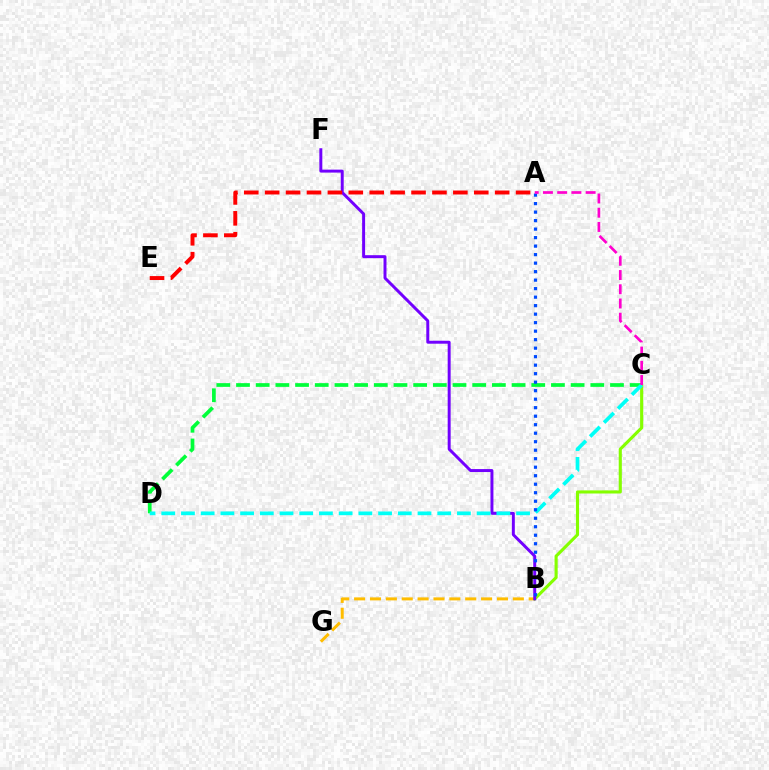{('B', 'G'): [{'color': '#ffbd00', 'line_style': 'dashed', 'thickness': 2.16}], ('B', 'C'): [{'color': '#84ff00', 'line_style': 'solid', 'thickness': 2.24}], ('C', 'D'): [{'color': '#00ff39', 'line_style': 'dashed', 'thickness': 2.67}, {'color': '#00fff6', 'line_style': 'dashed', 'thickness': 2.68}], ('B', 'F'): [{'color': '#7200ff', 'line_style': 'solid', 'thickness': 2.13}], ('A', 'E'): [{'color': '#ff0000', 'line_style': 'dashed', 'thickness': 2.84}], ('A', 'B'): [{'color': '#004bff', 'line_style': 'dotted', 'thickness': 2.31}], ('A', 'C'): [{'color': '#ff00cf', 'line_style': 'dashed', 'thickness': 1.93}]}